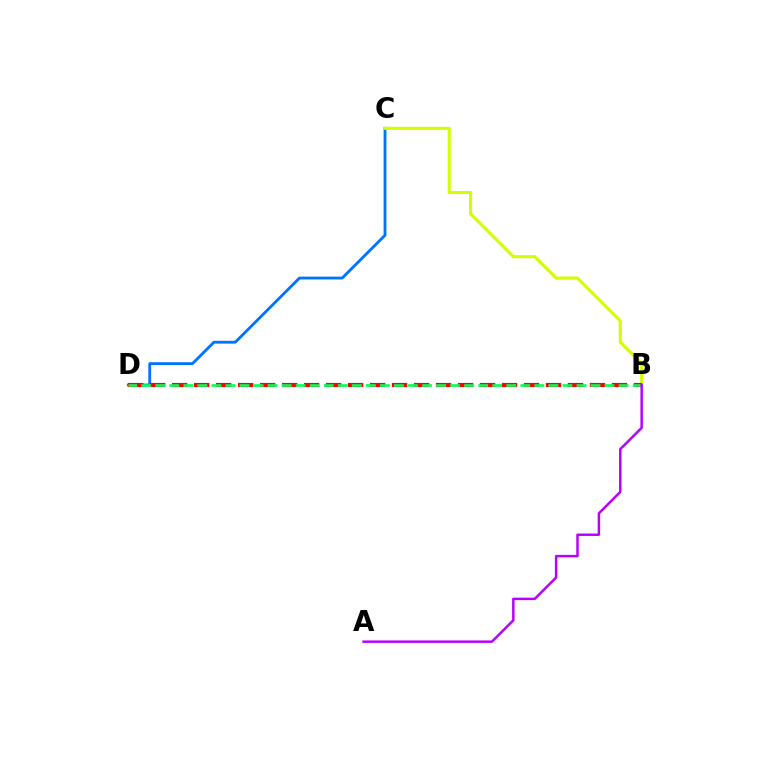{('C', 'D'): [{'color': '#0074ff', 'line_style': 'solid', 'thickness': 2.03}], ('B', 'C'): [{'color': '#d1ff00', 'line_style': 'solid', 'thickness': 2.22}], ('B', 'D'): [{'color': '#ff0000', 'line_style': 'dashed', 'thickness': 2.99}, {'color': '#00ff5c', 'line_style': 'dashed', 'thickness': 1.91}], ('A', 'B'): [{'color': '#b900ff', 'line_style': 'solid', 'thickness': 1.78}]}